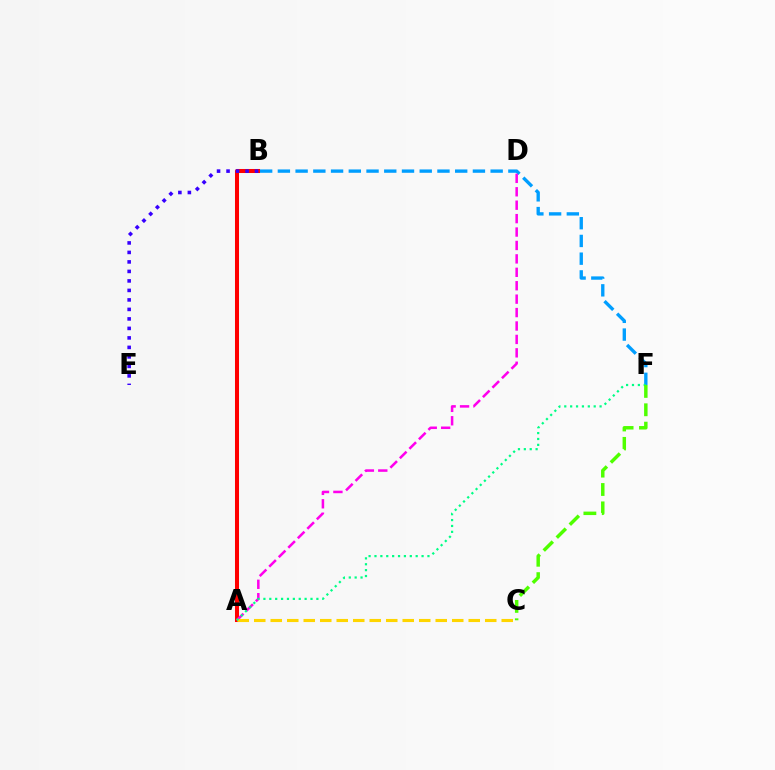{('B', 'F'): [{'color': '#009eff', 'line_style': 'dashed', 'thickness': 2.41}], ('A', 'B'): [{'color': '#ff0000', 'line_style': 'solid', 'thickness': 2.9}], ('A', 'D'): [{'color': '#ff00ed', 'line_style': 'dashed', 'thickness': 1.82}], ('A', 'C'): [{'color': '#ffd500', 'line_style': 'dashed', 'thickness': 2.24}], ('A', 'F'): [{'color': '#00ff86', 'line_style': 'dotted', 'thickness': 1.6}], ('C', 'F'): [{'color': '#4fff00', 'line_style': 'dashed', 'thickness': 2.5}], ('B', 'E'): [{'color': '#3700ff', 'line_style': 'dotted', 'thickness': 2.58}]}